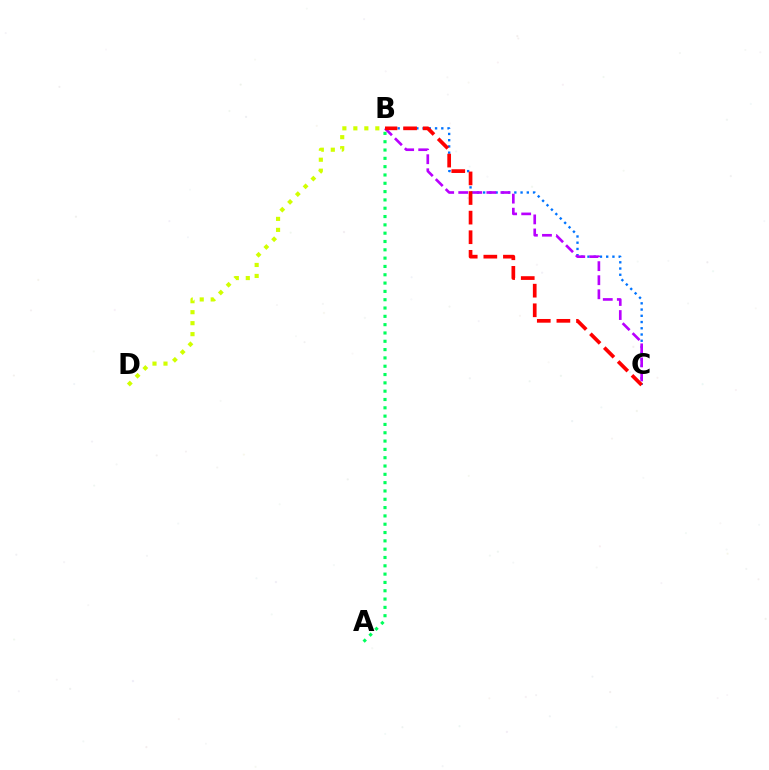{('B', 'D'): [{'color': '#d1ff00', 'line_style': 'dotted', 'thickness': 2.98}], ('B', 'C'): [{'color': '#0074ff', 'line_style': 'dotted', 'thickness': 1.69}, {'color': '#b900ff', 'line_style': 'dashed', 'thickness': 1.91}, {'color': '#ff0000', 'line_style': 'dashed', 'thickness': 2.66}], ('A', 'B'): [{'color': '#00ff5c', 'line_style': 'dotted', 'thickness': 2.26}]}